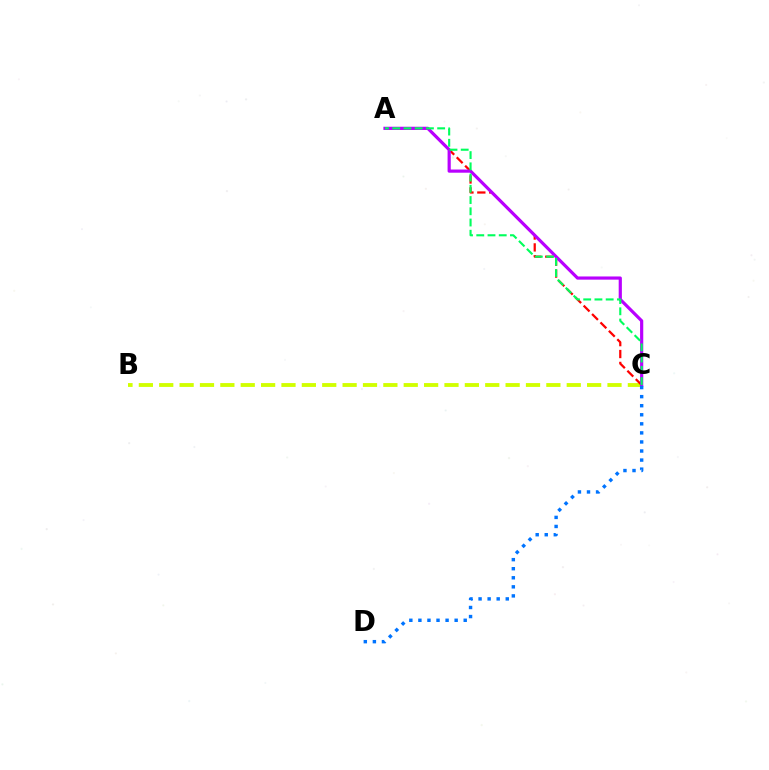{('B', 'C'): [{'color': '#d1ff00', 'line_style': 'dashed', 'thickness': 2.77}], ('A', 'C'): [{'color': '#ff0000', 'line_style': 'dashed', 'thickness': 1.62}, {'color': '#b900ff', 'line_style': 'solid', 'thickness': 2.29}, {'color': '#00ff5c', 'line_style': 'dashed', 'thickness': 1.53}], ('C', 'D'): [{'color': '#0074ff', 'line_style': 'dotted', 'thickness': 2.46}]}